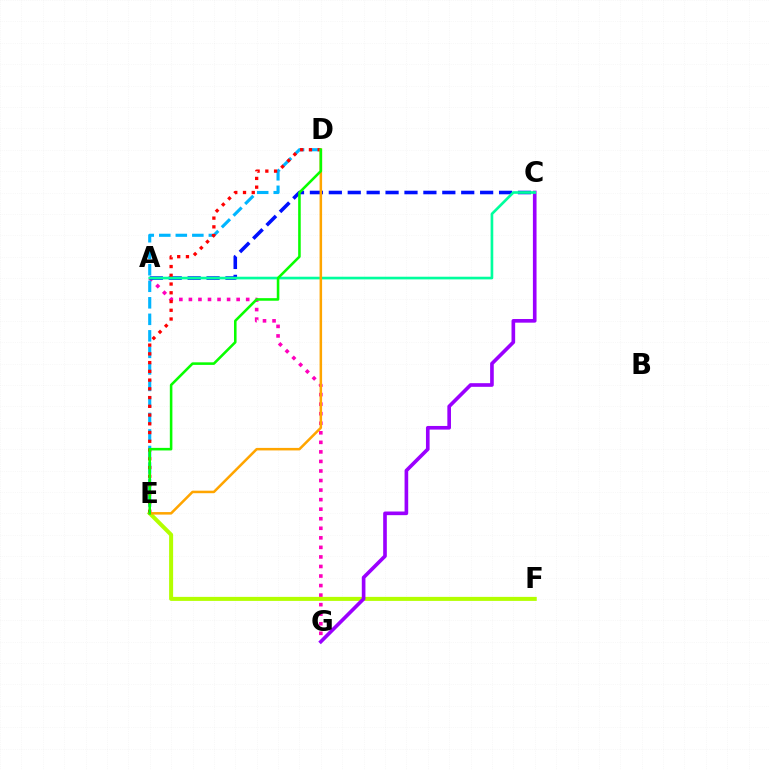{('A', 'G'): [{'color': '#ff00bd', 'line_style': 'dotted', 'thickness': 2.59}], ('A', 'C'): [{'color': '#0010ff', 'line_style': 'dashed', 'thickness': 2.57}, {'color': '#00ff9d', 'line_style': 'solid', 'thickness': 1.92}], ('E', 'F'): [{'color': '#b3ff00', 'line_style': 'solid', 'thickness': 2.9}], ('D', 'E'): [{'color': '#00b5ff', 'line_style': 'dashed', 'thickness': 2.24}, {'color': '#ff0000', 'line_style': 'dotted', 'thickness': 2.38}, {'color': '#ffa500', 'line_style': 'solid', 'thickness': 1.82}, {'color': '#08ff00', 'line_style': 'solid', 'thickness': 1.85}], ('C', 'G'): [{'color': '#9b00ff', 'line_style': 'solid', 'thickness': 2.62}]}